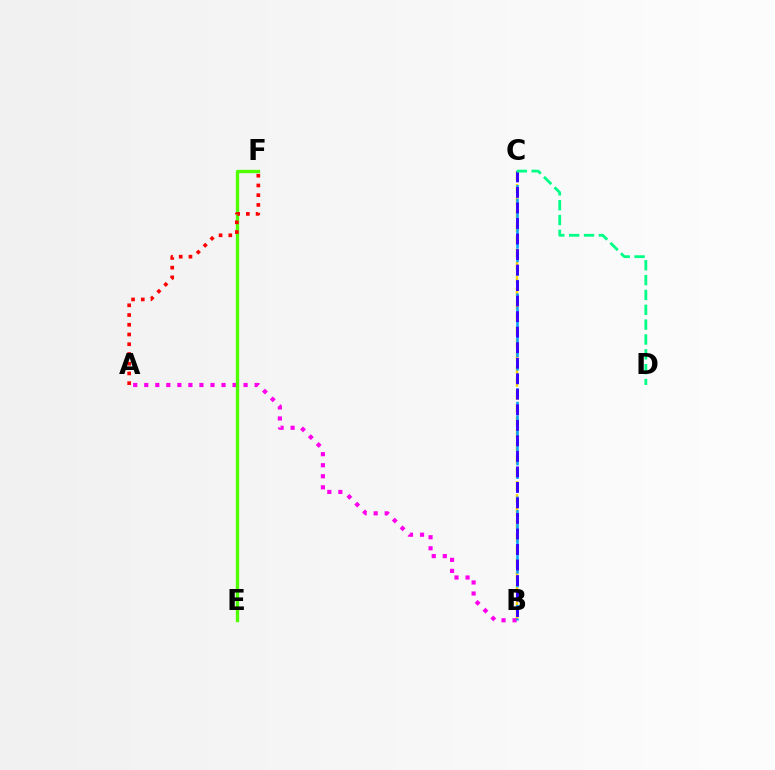{('B', 'C'): [{'color': '#ffd500', 'line_style': 'dashed', 'thickness': 1.76}, {'color': '#009eff', 'line_style': 'dashed', 'thickness': 1.84}, {'color': '#3700ff', 'line_style': 'dashed', 'thickness': 2.11}], ('A', 'B'): [{'color': '#ff00ed', 'line_style': 'dotted', 'thickness': 3.0}], ('C', 'D'): [{'color': '#00ff86', 'line_style': 'dashed', 'thickness': 2.02}], ('E', 'F'): [{'color': '#4fff00', 'line_style': 'solid', 'thickness': 2.4}], ('A', 'F'): [{'color': '#ff0000', 'line_style': 'dotted', 'thickness': 2.64}]}